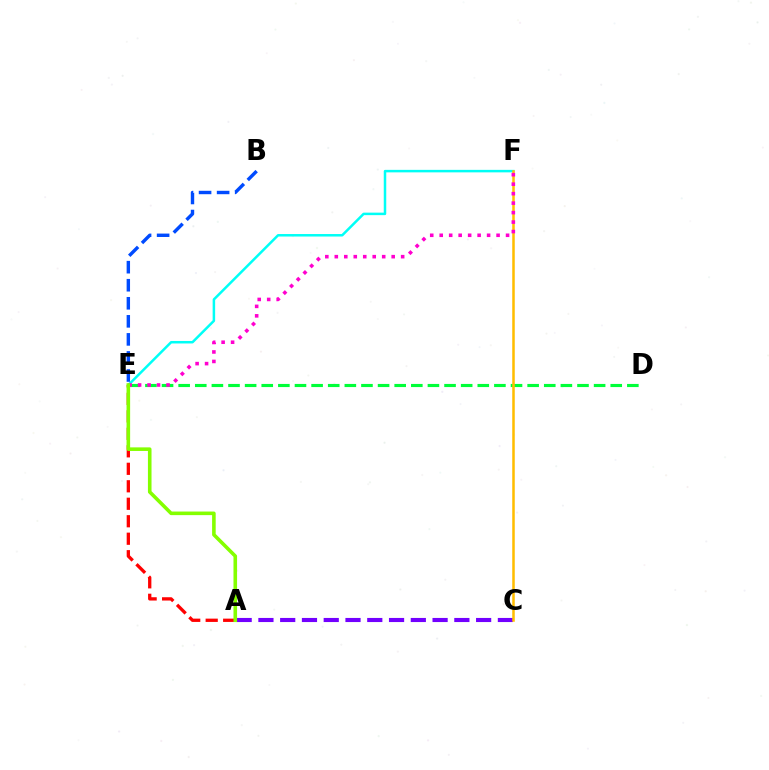{('A', 'E'): [{'color': '#ff0000', 'line_style': 'dashed', 'thickness': 2.37}, {'color': '#84ff00', 'line_style': 'solid', 'thickness': 2.59}], ('D', 'E'): [{'color': '#00ff39', 'line_style': 'dashed', 'thickness': 2.26}], ('E', 'F'): [{'color': '#00fff6', 'line_style': 'solid', 'thickness': 1.8}, {'color': '#ff00cf', 'line_style': 'dotted', 'thickness': 2.58}], ('A', 'C'): [{'color': '#7200ff', 'line_style': 'dashed', 'thickness': 2.96}], ('C', 'F'): [{'color': '#ffbd00', 'line_style': 'solid', 'thickness': 1.82}], ('B', 'E'): [{'color': '#004bff', 'line_style': 'dashed', 'thickness': 2.45}]}